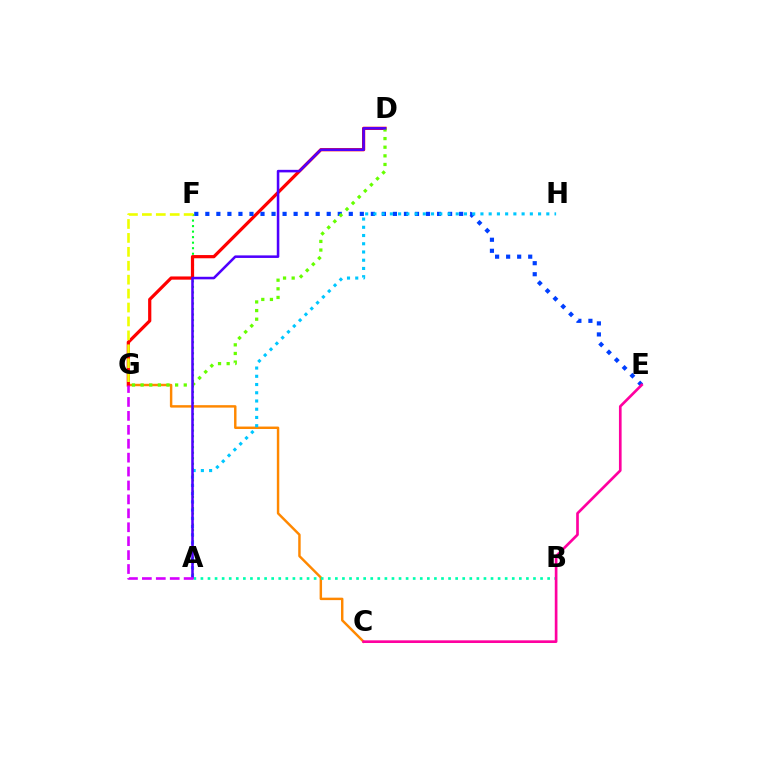{('A', 'F'): [{'color': '#00ff27', 'line_style': 'dotted', 'thickness': 1.5}], ('C', 'G'): [{'color': '#ff8800', 'line_style': 'solid', 'thickness': 1.76}], ('D', 'G'): [{'color': '#ff0000', 'line_style': 'solid', 'thickness': 2.31}, {'color': '#66ff00', 'line_style': 'dotted', 'thickness': 2.34}], ('E', 'F'): [{'color': '#003fff', 'line_style': 'dotted', 'thickness': 3.0}], ('A', 'H'): [{'color': '#00c7ff', 'line_style': 'dotted', 'thickness': 2.24}], ('A', 'B'): [{'color': '#00ffaf', 'line_style': 'dotted', 'thickness': 1.92}], ('C', 'E'): [{'color': '#ff00a0', 'line_style': 'solid', 'thickness': 1.92}], ('A', 'D'): [{'color': '#4f00ff', 'line_style': 'solid', 'thickness': 1.84}], ('F', 'G'): [{'color': '#eeff00', 'line_style': 'dashed', 'thickness': 1.89}], ('A', 'G'): [{'color': '#d600ff', 'line_style': 'dashed', 'thickness': 1.89}]}